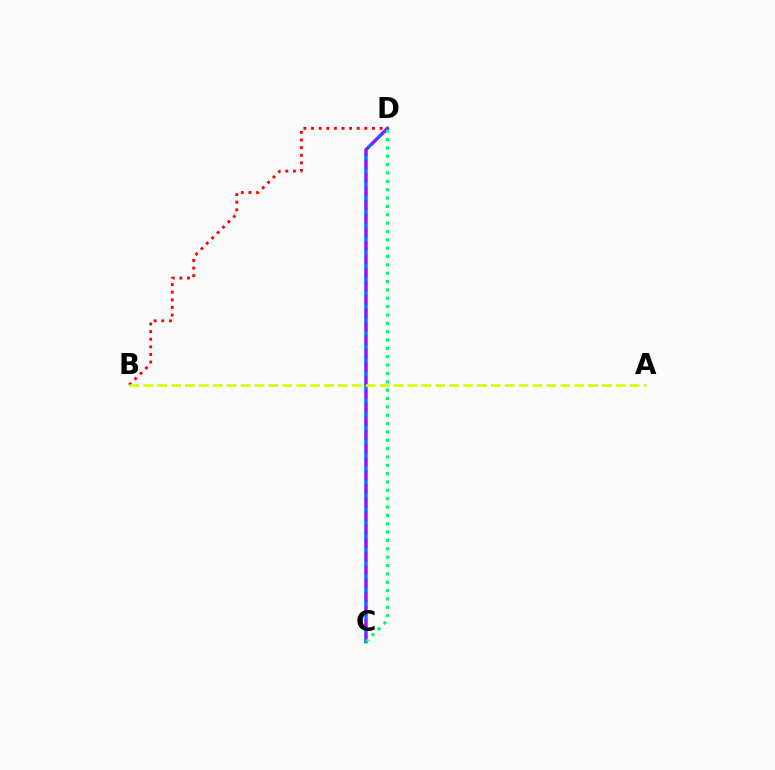{('B', 'D'): [{'color': '#ff0000', 'line_style': 'dotted', 'thickness': 2.07}], ('C', 'D'): [{'color': '#0074ff', 'line_style': 'solid', 'thickness': 2.49}, {'color': '#b900ff', 'line_style': 'dashed', 'thickness': 1.84}, {'color': '#00ff5c', 'line_style': 'dotted', 'thickness': 2.27}], ('A', 'B'): [{'color': '#d1ff00', 'line_style': 'dashed', 'thickness': 1.89}]}